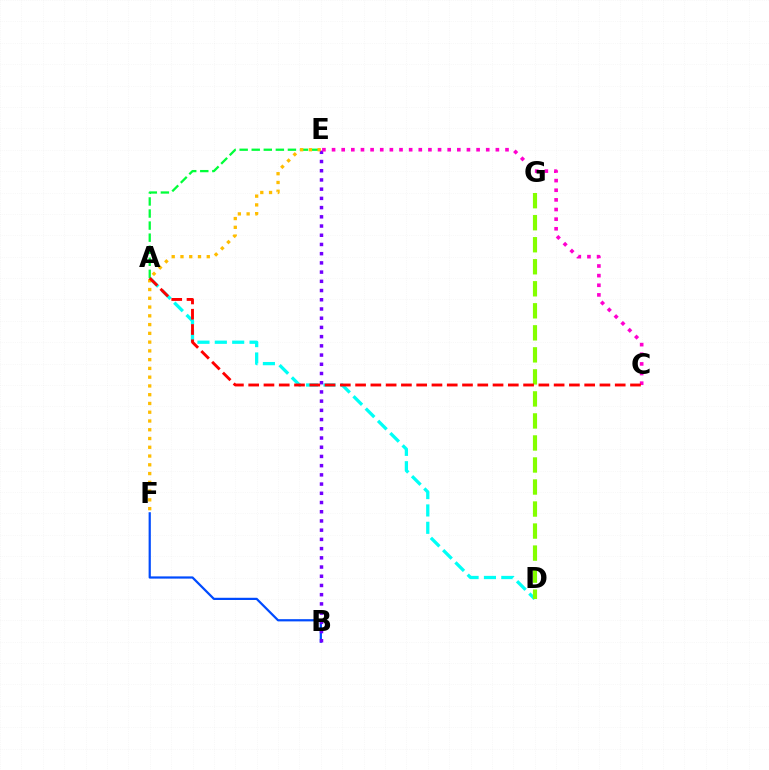{('A', 'D'): [{'color': '#00fff6', 'line_style': 'dashed', 'thickness': 2.36}], ('D', 'G'): [{'color': '#84ff00', 'line_style': 'dashed', 'thickness': 2.99}], ('B', 'F'): [{'color': '#004bff', 'line_style': 'solid', 'thickness': 1.6}], ('A', 'E'): [{'color': '#00ff39', 'line_style': 'dashed', 'thickness': 1.64}], ('B', 'E'): [{'color': '#7200ff', 'line_style': 'dotted', 'thickness': 2.5}], ('C', 'E'): [{'color': '#ff00cf', 'line_style': 'dotted', 'thickness': 2.62}], ('E', 'F'): [{'color': '#ffbd00', 'line_style': 'dotted', 'thickness': 2.38}], ('A', 'C'): [{'color': '#ff0000', 'line_style': 'dashed', 'thickness': 2.07}]}